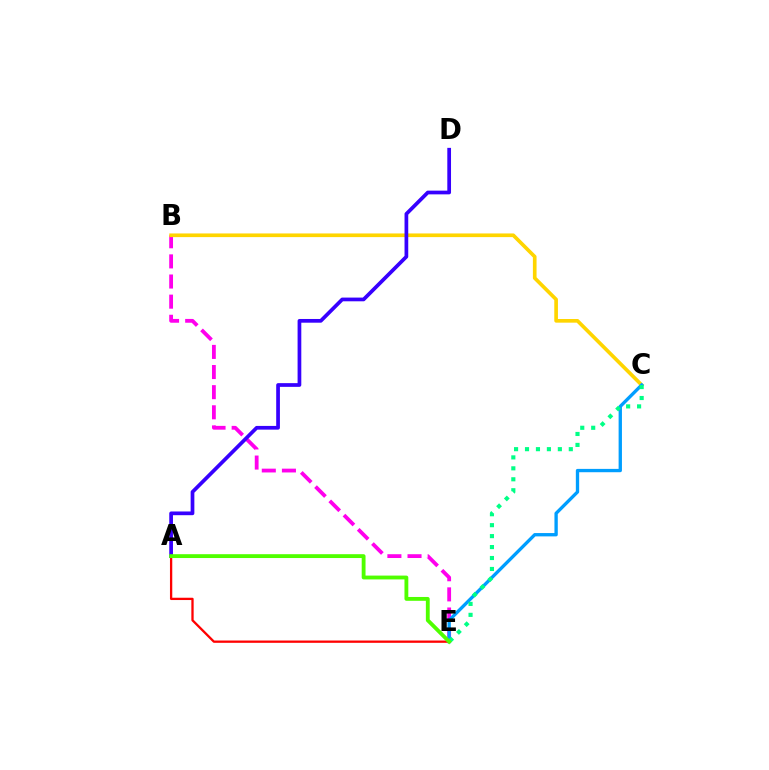{('B', 'E'): [{'color': '#ff00ed', 'line_style': 'dashed', 'thickness': 2.73}], ('B', 'C'): [{'color': '#ffd500', 'line_style': 'solid', 'thickness': 2.64}], ('C', 'E'): [{'color': '#009eff', 'line_style': 'solid', 'thickness': 2.4}, {'color': '#00ff86', 'line_style': 'dotted', 'thickness': 2.97}], ('A', 'E'): [{'color': '#ff0000', 'line_style': 'solid', 'thickness': 1.65}, {'color': '#4fff00', 'line_style': 'solid', 'thickness': 2.76}], ('A', 'D'): [{'color': '#3700ff', 'line_style': 'solid', 'thickness': 2.68}]}